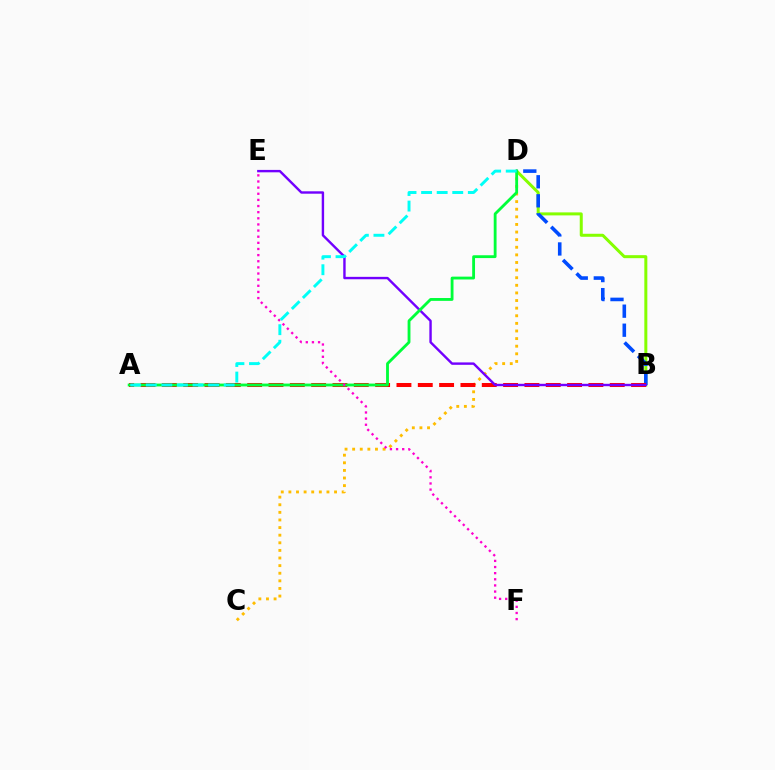{('C', 'D'): [{'color': '#ffbd00', 'line_style': 'dotted', 'thickness': 2.07}], ('B', 'D'): [{'color': '#84ff00', 'line_style': 'solid', 'thickness': 2.16}, {'color': '#004bff', 'line_style': 'dashed', 'thickness': 2.59}], ('A', 'B'): [{'color': '#ff0000', 'line_style': 'dashed', 'thickness': 2.9}], ('B', 'E'): [{'color': '#7200ff', 'line_style': 'solid', 'thickness': 1.73}], ('A', 'D'): [{'color': '#00ff39', 'line_style': 'solid', 'thickness': 2.04}, {'color': '#00fff6', 'line_style': 'dashed', 'thickness': 2.12}], ('E', 'F'): [{'color': '#ff00cf', 'line_style': 'dotted', 'thickness': 1.67}]}